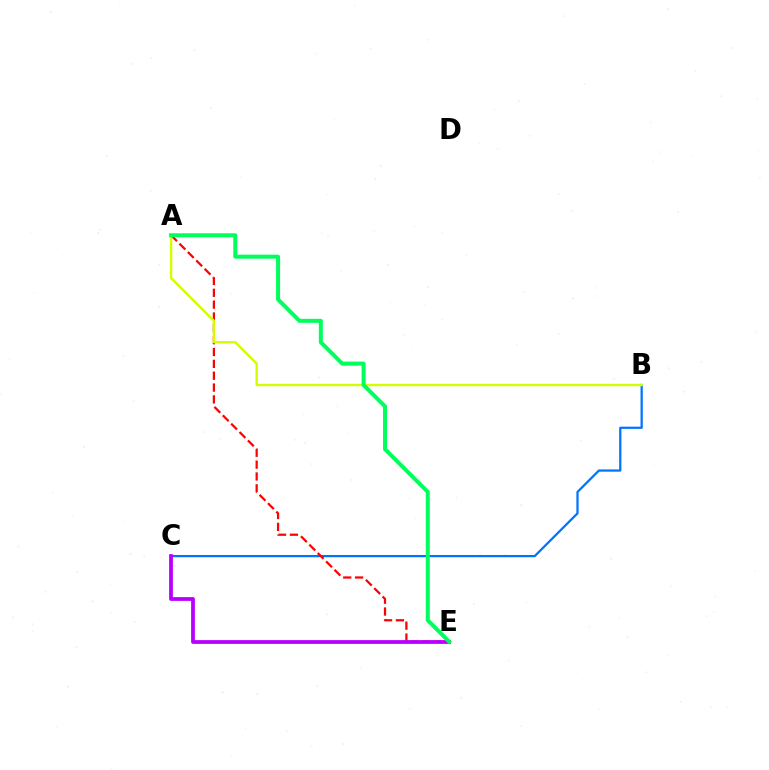{('B', 'C'): [{'color': '#0074ff', 'line_style': 'solid', 'thickness': 1.62}], ('A', 'E'): [{'color': '#ff0000', 'line_style': 'dashed', 'thickness': 1.61}, {'color': '#00ff5c', 'line_style': 'solid', 'thickness': 2.88}], ('C', 'E'): [{'color': '#b900ff', 'line_style': 'solid', 'thickness': 2.72}], ('A', 'B'): [{'color': '#d1ff00', 'line_style': 'solid', 'thickness': 1.71}]}